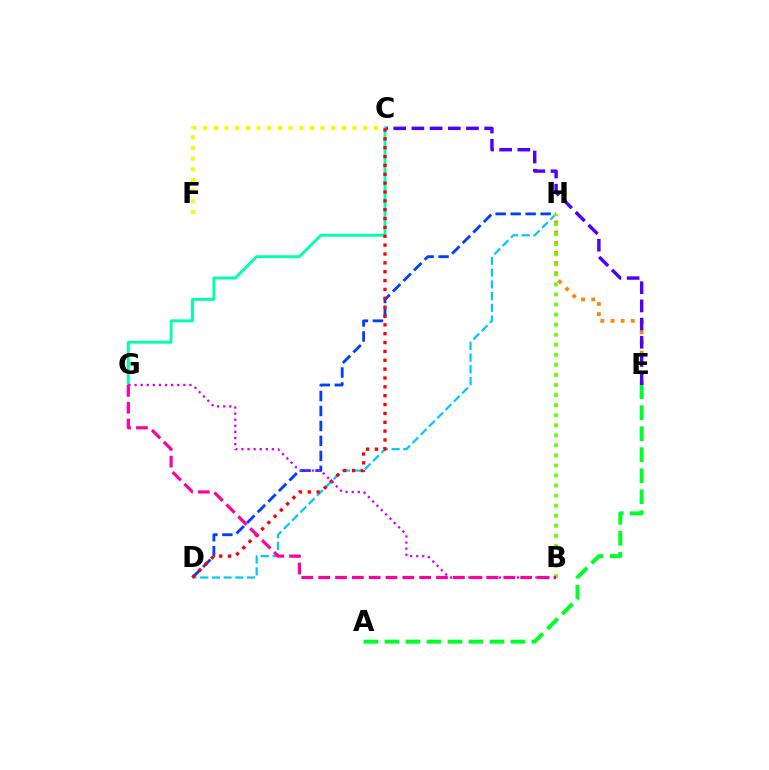{('D', 'H'): [{'color': '#003fff', 'line_style': 'dashed', 'thickness': 2.03}, {'color': '#00c7ff', 'line_style': 'dashed', 'thickness': 1.59}], ('E', 'H'): [{'color': '#ff8800', 'line_style': 'dotted', 'thickness': 2.76}], ('C', 'E'): [{'color': '#4f00ff', 'line_style': 'dashed', 'thickness': 2.47}], ('C', 'F'): [{'color': '#eeff00', 'line_style': 'dotted', 'thickness': 2.9}], ('A', 'E'): [{'color': '#00ff27', 'line_style': 'dashed', 'thickness': 2.85}], ('C', 'G'): [{'color': '#00ffaf', 'line_style': 'solid', 'thickness': 2.09}], ('C', 'D'): [{'color': '#ff0000', 'line_style': 'dotted', 'thickness': 2.41}], ('B', 'H'): [{'color': '#66ff00', 'line_style': 'dotted', 'thickness': 2.73}], ('B', 'G'): [{'color': '#d600ff', 'line_style': 'dotted', 'thickness': 1.66}, {'color': '#ff00a0', 'line_style': 'dashed', 'thickness': 2.29}]}